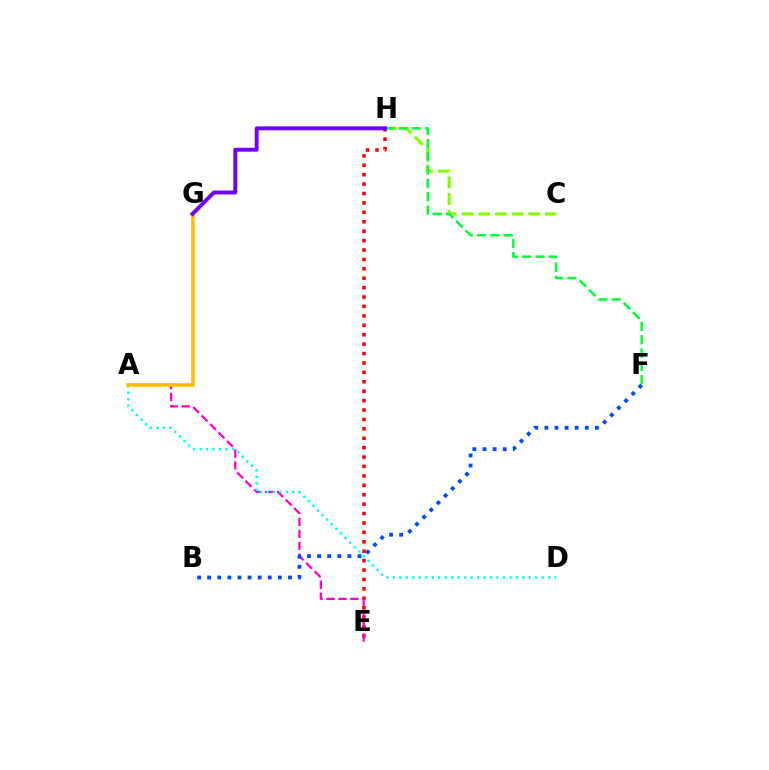{('C', 'H'): [{'color': '#84ff00', 'line_style': 'dashed', 'thickness': 2.26}], ('E', 'H'): [{'color': '#ff0000', 'line_style': 'dotted', 'thickness': 2.56}], ('F', 'H'): [{'color': '#00ff39', 'line_style': 'dashed', 'thickness': 1.81}], ('A', 'E'): [{'color': '#ff00cf', 'line_style': 'dashed', 'thickness': 1.62}], ('A', 'D'): [{'color': '#00fff6', 'line_style': 'dotted', 'thickness': 1.76}], ('A', 'G'): [{'color': '#ffbd00', 'line_style': 'solid', 'thickness': 2.57}], ('B', 'F'): [{'color': '#004bff', 'line_style': 'dotted', 'thickness': 2.74}], ('G', 'H'): [{'color': '#7200ff', 'line_style': 'solid', 'thickness': 2.81}]}